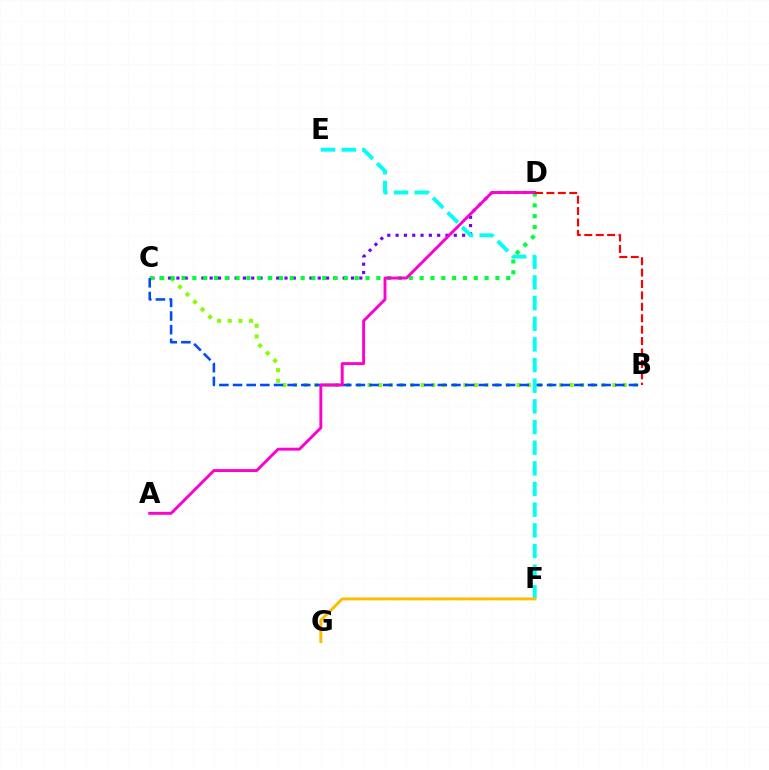{('C', 'D'): [{'color': '#7200ff', 'line_style': 'dotted', 'thickness': 2.26}, {'color': '#00ff39', 'line_style': 'dotted', 'thickness': 2.94}], ('B', 'C'): [{'color': '#84ff00', 'line_style': 'dotted', 'thickness': 2.89}, {'color': '#004bff', 'line_style': 'dashed', 'thickness': 1.85}], ('E', 'F'): [{'color': '#00fff6', 'line_style': 'dashed', 'thickness': 2.81}], ('A', 'D'): [{'color': '#ff00cf', 'line_style': 'solid', 'thickness': 2.1}], ('B', 'D'): [{'color': '#ff0000', 'line_style': 'dashed', 'thickness': 1.55}], ('F', 'G'): [{'color': '#ffbd00', 'line_style': 'solid', 'thickness': 2.12}]}